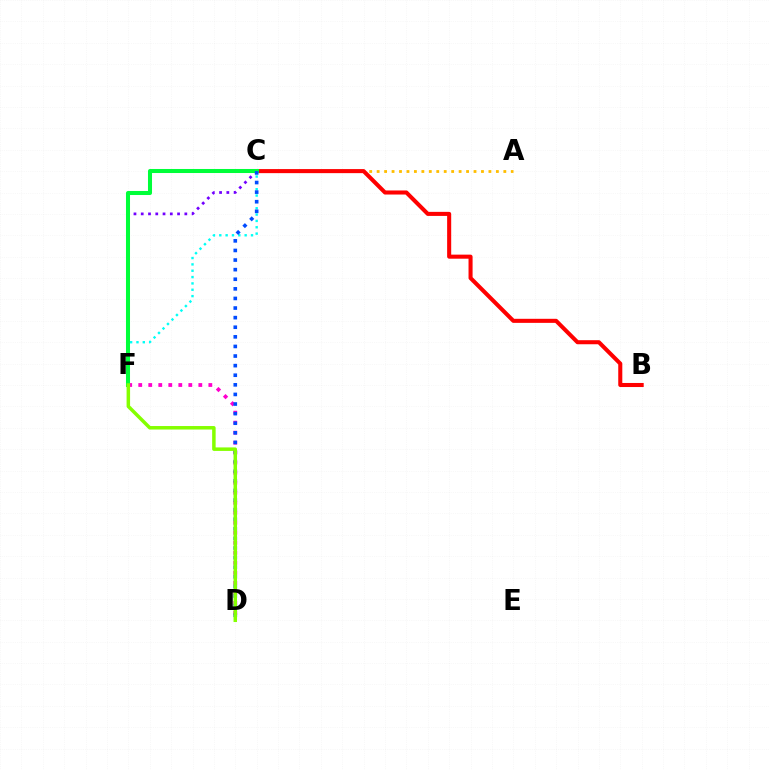{('C', 'F'): [{'color': '#7200ff', 'line_style': 'dotted', 'thickness': 1.97}, {'color': '#00fff6', 'line_style': 'dotted', 'thickness': 1.72}, {'color': '#00ff39', 'line_style': 'solid', 'thickness': 2.91}], ('D', 'F'): [{'color': '#ff00cf', 'line_style': 'dotted', 'thickness': 2.72}, {'color': '#84ff00', 'line_style': 'solid', 'thickness': 2.52}], ('A', 'C'): [{'color': '#ffbd00', 'line_style': 'dotted', 'thickness': 2.02}], ('B', 'C'): [{'color': '#ff0000', 'line_style': 'solid', 'thickness': 2.92}], ('C', 'D'): [{'color': '#004bff', 'line_style': 'dotted', 'thickness': 2.61}]}